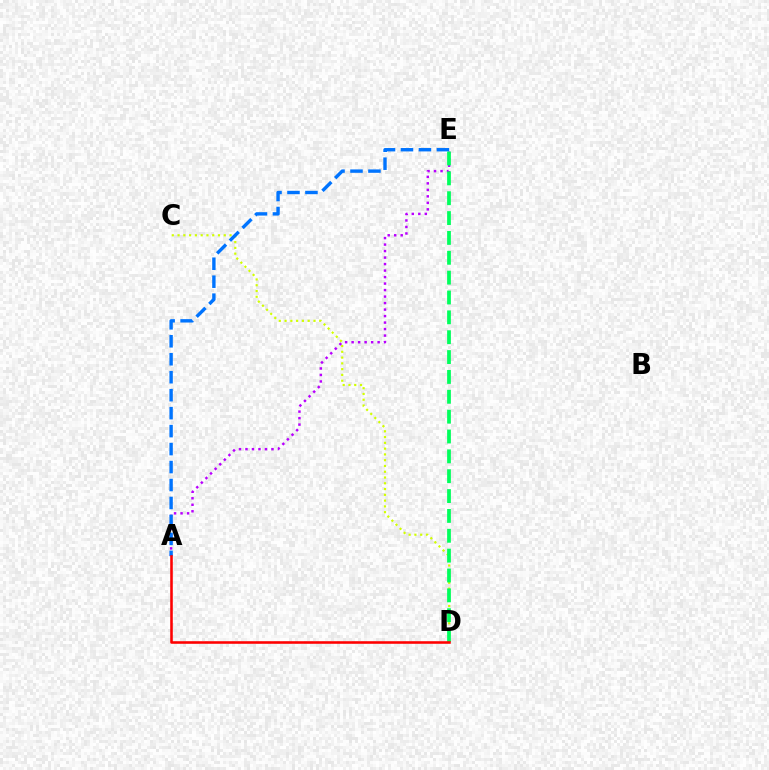{('A', 'E'): [{'color': '#b900ff', 'line_style': 'dotted', 'thickness': 1.77}, {'color': '#0074ff', 'line_style': 'dashed', 'thickness': 2.44}], ('C', 'D'): [{'color': '#d1ff00', 'line_style': 'dotted', 'thickness': 1.57}], ('D', 'E'): [{'color': '#00ff5c', 'line_style': 'dashed', 'thickness': 2.7}], ('A', 'D'): [{'color': '#ff0000', 'line_style': 'solid', 'thickness': 1.85}]}